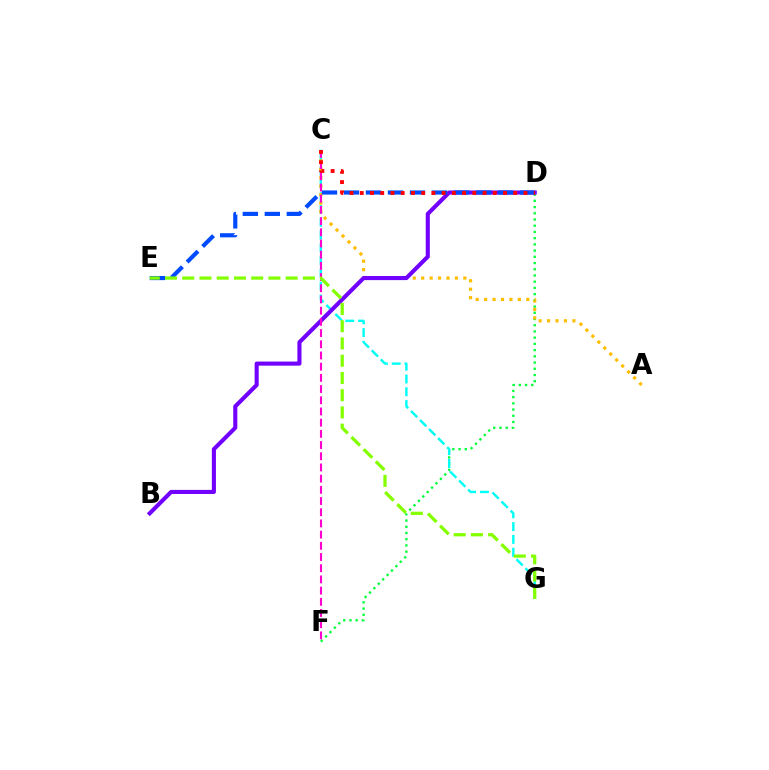{('D', 'F'): [{'color': '#00ff39', 'line_style': 'dotted', 'thickness': 1.69}], ('C', 'G'): [{'color': '#00fff6', 'line_style': 'dashed', 'thickness': 1.74}], ('A', 'C'): [{'color': '#ffbd00', 'line_style': 'dotted', 'thickness': 2.29}], ('B', 'D'): [{'color': '#7200ff', 'line_style': 'solid', 'thickness': 2.94}], ('C', 'F'): [{'color': '#ff00cf', 'line_style': 'dashed', 'thickness': 1.52}], ('D', 'E'): [{'color': '#004bff', 'line_style': 'dashed', 'thickness': 2.99}], ('E', 'G'): [{'color': '#84ff00', 'line_style': 'dashed', 'thickness': 2.34}], ('C', 'D'): [{'color': '#ff0000', 'line_style': 'dotted', 'thickness': 2.78}]}